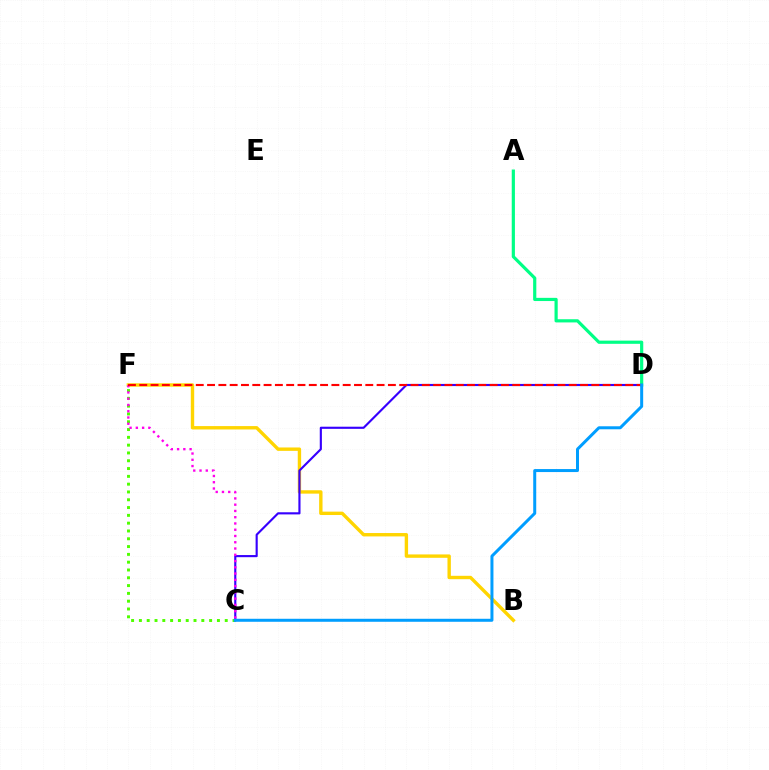{('B', 'F'): [{'color': '#ffd500', 'line_style': 'solid', 'thickness': 2.44}], ('C', 'F'): [{'color': '#4fff00', 'line_style': 'dotted', 'thickness': 2.12}, {'color': '#ff00ed', 'line_style': 'dotted', 'thickness': 1.7}], ('C', 'D'): [{'color': '#3700ff', 'line_style': 'solid', 'thickness': 1.54}, {'color': '#009eff', 'line_style': 'solid', 'thickness': 2.16}], ('A', 'D'): [{'color': '#00ff86', 'line_style': 'solid', 'thickness': 2.29}], ('D', 'F'): [{'color': '#ff0000', 'line_style': 'dashed', 'thickness': 1.54}]}